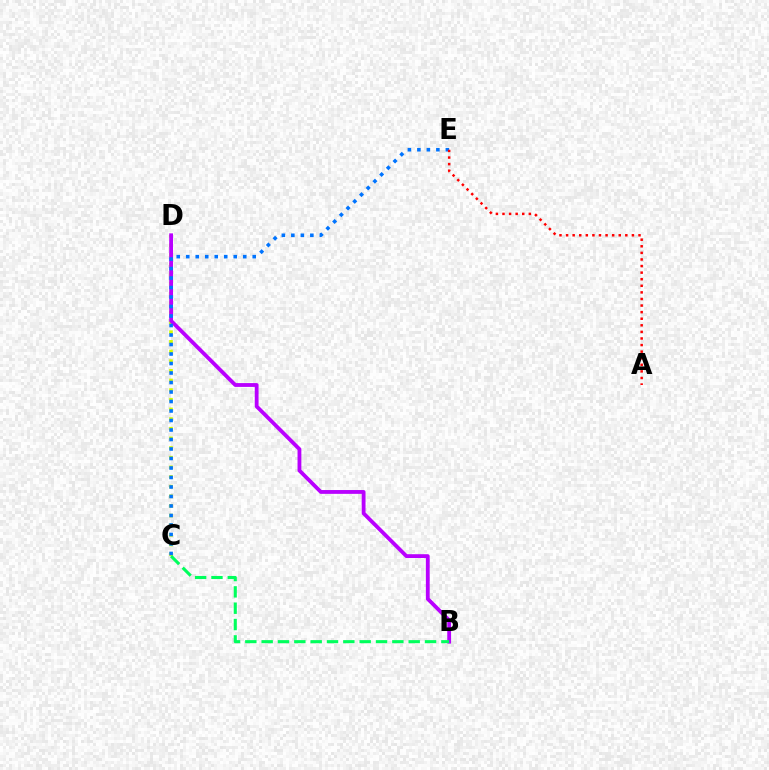{('C', 'D'): [{'color': '#d1ff00', 'line_style': 'dotted', 'thickness': 2.62}], ('B', 'D'): [{'color': '#b900ff', 'line_style': 'solid', 'thickness': 2.75}], ('C', 'E'): [{'color': '#0074ff', 'line_style': 'dotted', 'thickness': 2.58}], ('A', 'E'): [{'color': '#ff0000', 'line_style': 'dotted', 'thickness': 1.79}], ('B', 'C'): [{'color': '#00ff5c', 'line_style': 'dashed', 'thickness': 2.22}]}